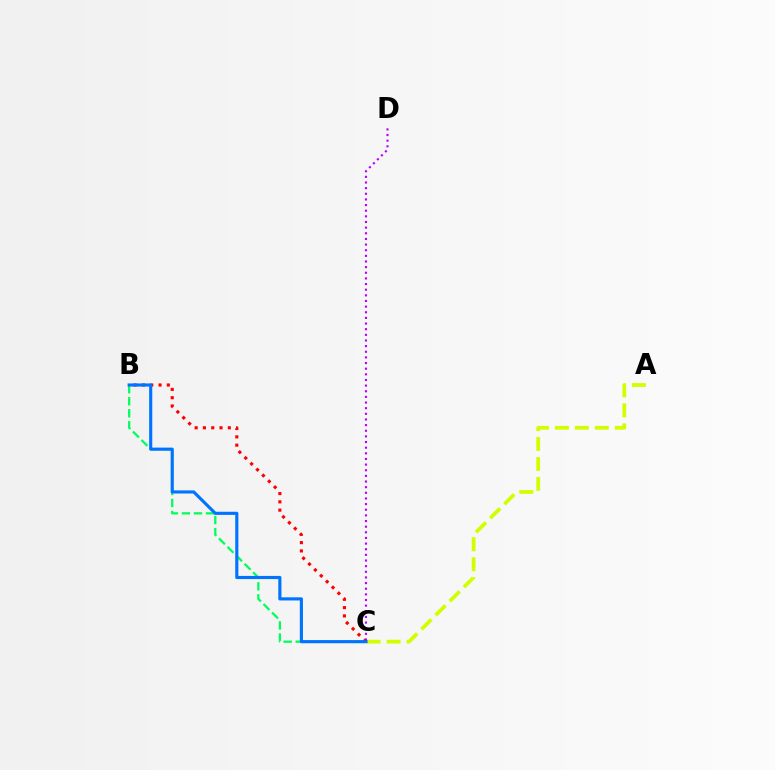{('A', 'C'): [{'color': '#d1ff00', 'line_style': 'dashed', 'thickness': 2.71}], ('B', 'C'): [{'color': '#ff0000', 'line_style': 'dotted', 'thickness': 2.25}, {'color': '#00ff5c', 'line_style': 'dashed', 'thickness': 1.63}, {'color': '#0074ff', 'line_style': 'solid', 'thickness': 2.26}], ('C', 'D'): [{'color': '#b900ff', 'line_style': 'dotted', 'thickness': 1.53}]}